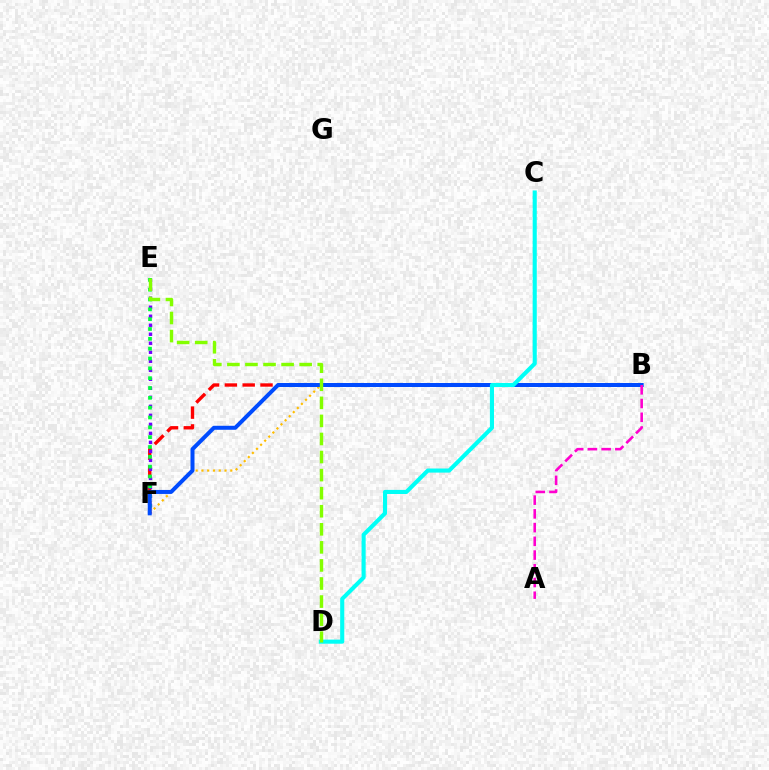{('B', 'F'): [{'color': '#ffbd00', 'line_style': 'dotted', 'thickness': 1.57}, {'color': '#ff0000', 'line_style': 'dashed', 'thickness': 2.42}, {'color': '#004bff', 'line_style': 'solid', 'thickness': 2.88}], ('E', 'F'): [{'color': '#7200ff', 'line_style': 'dotted', 'thickness': 2.45}, {'color': '#00ff39', 'line_style': 'dotted', 'thickness': 2.67}], ('C', 'D'): [{'color': '#00fff6', 'line_style': 'solid', 'thickness': 2.95}], ('A', 'B'): [{'color': '#ff00cf', 'line_style': 'dashed', 'thickness': 1.87}], ('D', 'E'): [{'color': '#84ff00', 'line_style': 'dashed', 'thickness': 2.45}]}